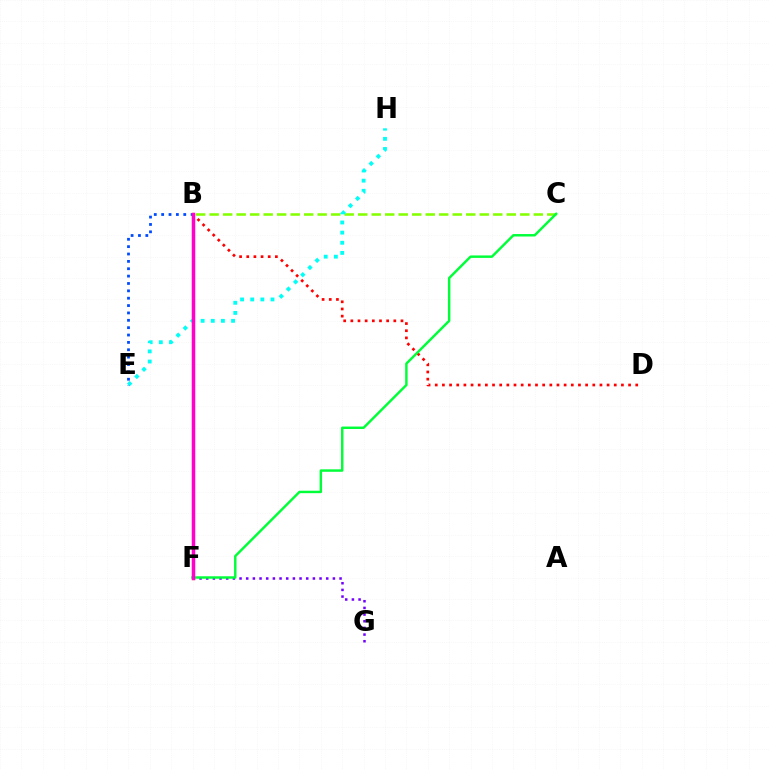{('B', 'C'): [{'color': '#84ff00', 'line_style': 'dashed', 'thickness': 1.83}], ('F', 'G'): [{'color': '#7200ff', 'line_style': 'dotted', 'thickness': 1.81}], ('B', 'D'): [{'color': '#ff0000', 'line_style': 'dotted', 'thickness': 1.95}], ('E', 'H'): [{'color': '#00fff6', 'line_style': 'dotted', 'thickness': 2.75}], ('B', 'E'): [{'color': '#004bff', 'line_style': 'dotted', 'thickness': 2.0}], ('B', 'F'): [{'color': '#ffbd00', 'line_style': 'solid', 'thickness': 2.33}, {'color': '#ff00cf', 'line_style': 'solid', 'thickness': 2.47}], ('C', 'F'): [{'color': '#00ff39', 'line_style': 'solid', 'thickness': 1.77}]}